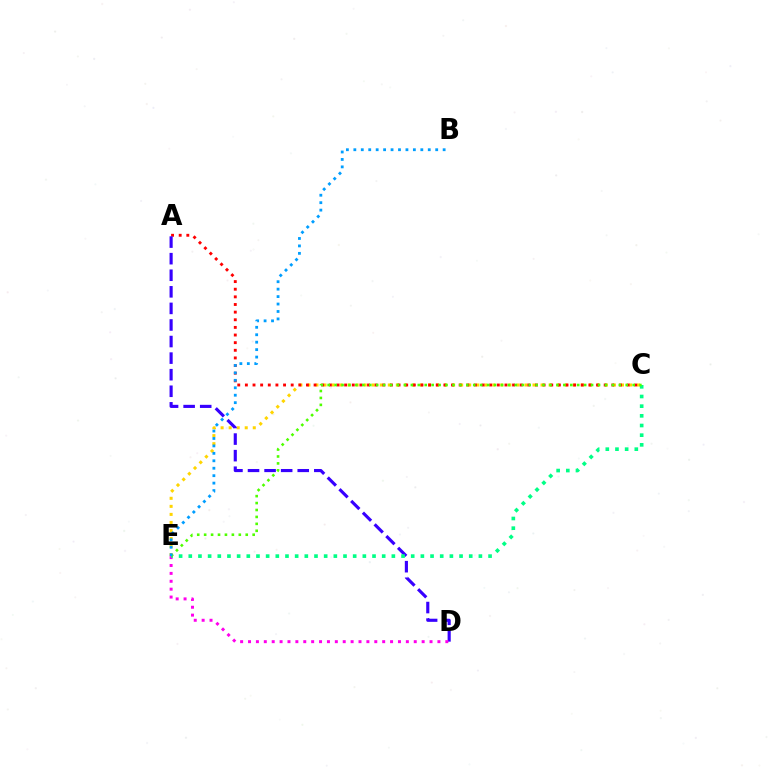{('C', 'E'): [{'color': '#ffd500', 'line_style': 'dotted', 'thickness': 2.18}, {'color': '#00ff86', 'line_style': 'dotted', 'thickness': 2.63}, {'color': '#4fff00', 'line_style': 'dotted', 'thickness': 1.88}], ('A', 'C'): [{'color': '#ff0000', 'line_style': 'dotted', 'thickness': 2.07}], ('A', 'D'): [{'color': '#3700ff', 'line_style': 'dashed', 'thickness': 2.25}], ('D', 'E'): [{'color': '#ff00ed', 'line_style': 'dotted', 'thickness': 2.14}], ('B', 'E'): [{'color': '#009eff', 'line_style': 'dotted', 'thickness': 2.02}]}